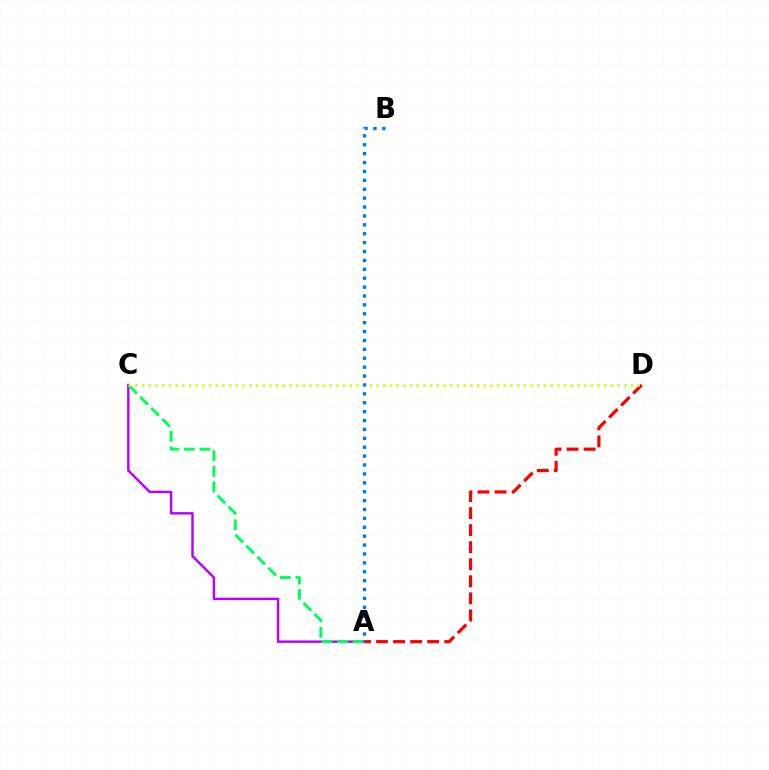{('A', 'D'): [{'color': '#ff0000', 'line_style': 'dashed', 'thickness': 2.32}], ('A', 'C'): [{'color': '#b900ff', 'line_style': 'solid', 'thickness': 1.76}, {'color': '#00ff5c', 'line_style': 'dashed', 'thickness': 2.11}], ('C', 'D'): [{'color': '#d1ff00', 'line_style': 'dotted', 'thickness': 1.82}], ('A', 'B'): [{'color': '#0074ff', 'line_style': 'dotted', 'thickness': 2.42}]}